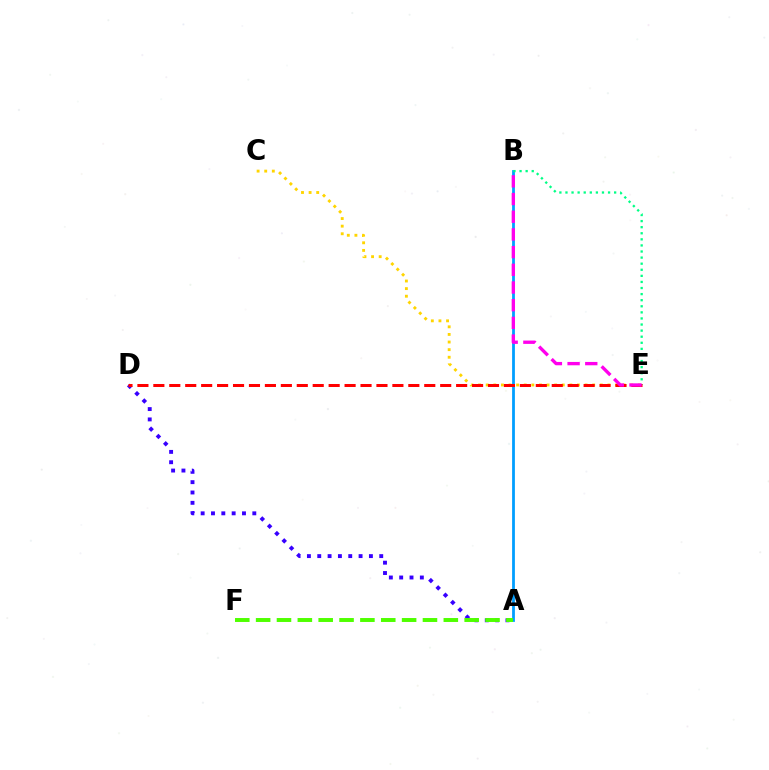{('A', 'B'): [{'color': '#009eff', 'line_style': 'solid', 'thickness': 2.0}], ('A', 'D'): [{'color': '#3700ff', 'line_style': 'dotted', 'thickness': 2.81}], ('A', 'F'): [{'color': '#4fff00', 'line_style': 'dashed', 'thickness': 2.83}], ('C', 'E'): [{'color': '#ffd500', 'line_style': 'dotted', 'thickness': 2.07}], ('B', 'E'): [{'color': '#00ff86', 'line_style': 'dotted', 'thickness': 1.65}, {'color': '#ff00ed', 'line_style': 'dashed', 'thickness': 2.4}], ('D', 'E'): [{'color': '#ff0000', 'line_style': 'dashed', 'thickness': 2.16}]}